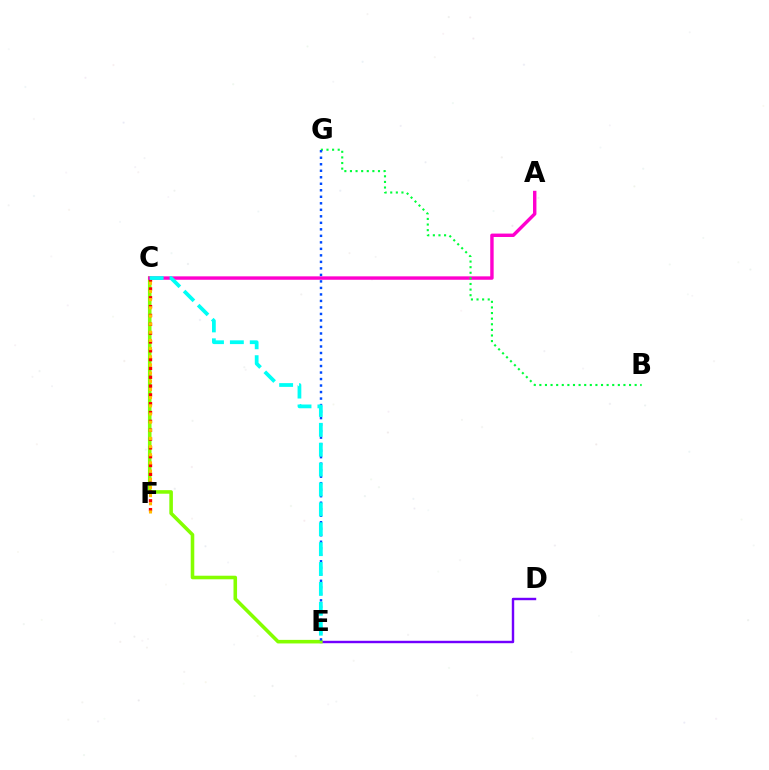{('D', 'E'): [{'color': '#7200ff', 'line_style': 'solid', 'thickness': 1.74}], ('C', 'E'): [{'color': '#84ff00', 'line_style': 'solid', 'thickness': 2.57}, {'color': '#00fff6', 'line_style': 'dashed', 'thickness': 2.7}], ('C', 'F'): [{'color': '#ff0000', 'line_style': 'dotted', 'thickness': 2.4}, {'color': '#ffbd00', 'line_style': 'dotted', 'thickness': 2.22}], ('A', 'C'): [{'color': '#ff00cf', 'line_style': 'solid', 'thickness': 2.46}], ('B', 'G'): [{'color': '#00ff39', 'line_style': 'dotted', 'thickness': 1.52}], ('E', 'G'): [{'color': '#004bff', 'line_style': 'dotted', 'thickness': 1.77}]}